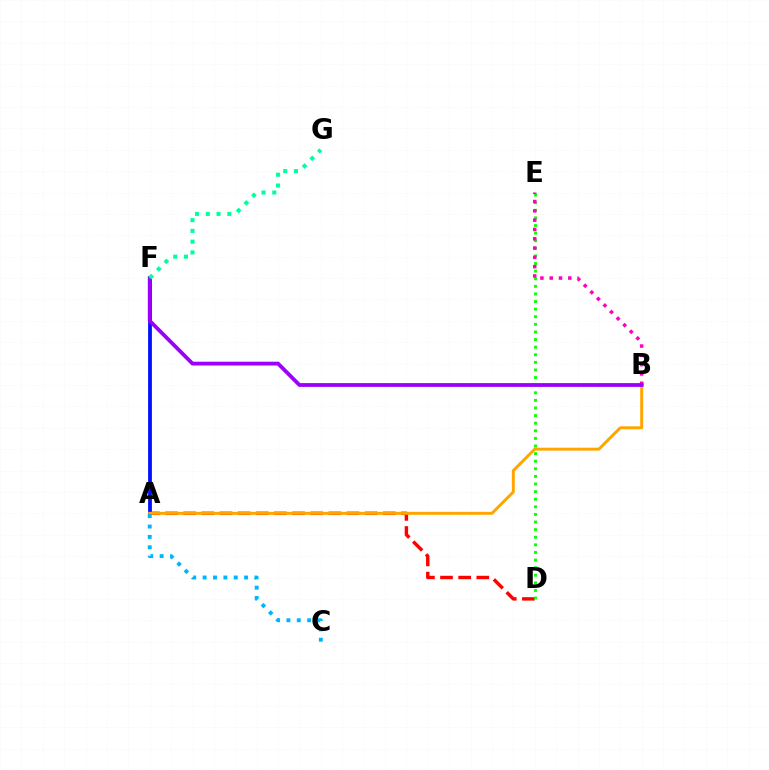{('A', 'F'): [{'color': '#b3ff00', 'line_style': 'solid', 'thickness': 1.74}, {'color': '#0010ff', 'line_style': 'solid', 'thickness': 2.71}], ('A', 'D'): [{'color': '#ff0000', 'line_style': 'dashed', 'thickness': 2.47}], ('A', 'B'): [{'color': '#ffa500', 'line_style': 'solid', 'thickness': 2.12}], ('D', 'E'): [{'color': '#08ff00', 'line_style': 'dotted', 'thickness': 2.07}], ('B', 'E'): [{'color': '#ff00bd', 'line_style': 'dotted', 'thickness': 2.53}], ('B', 'F'): [{'color': '#9b00ff', 'line_style': 'solid', 'thickness': 2.73}], ('F', 'G'): [{'color': '#00ff9d', 'line_style': 'dotted', 'thickness': 2.93}], ('A', 'C'): [{'color': '#00b5ff', 'line_style': 'dotted', 'thickness': 2.82}]}